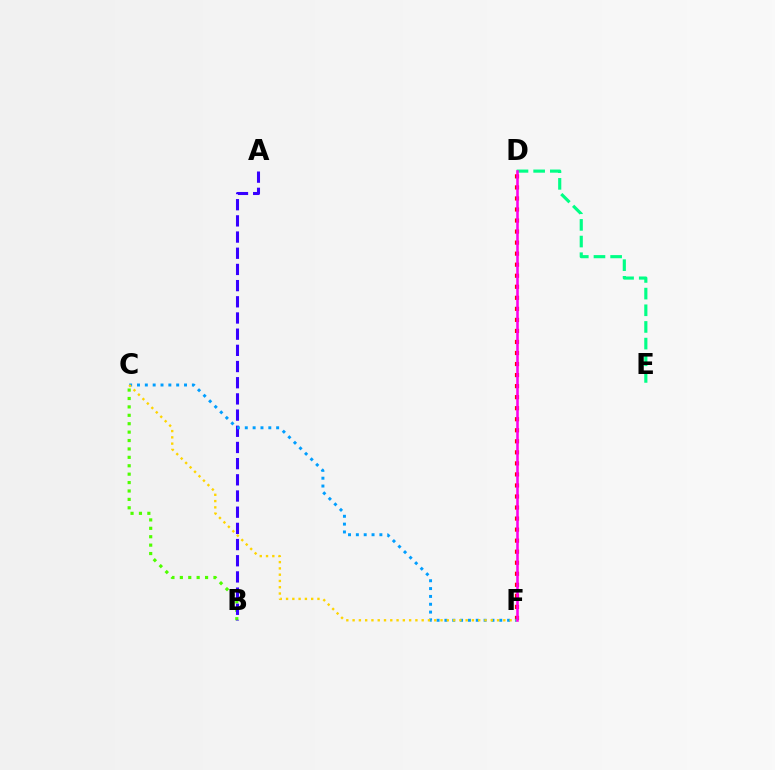{('D', 'F'): [{'color': '#ff0000', 'line_style': 'dotted', 'thickness': 3.0}, {'color': '#ff00ed', 'line_style': 'solid', 'thickness': 1.85}], ('B', 'C'): [{'color': '#4fff00', 'line_style': 'dotted', 'thickness': 2.28}], ('A', 'B'): [{'color': '#3700ff', 'line_style': 'dashed', 'thickness': 2.2}], ('C', 'F'): [{'color': '#009eff', 'line_style': 'dotted', 'thickness': 2.13}, {'color': '#ffd500', 'line_style': 'dotted', 'thickness': 1.71}], ('D', 'E'): [{'color': '#00ff86', 'line_style': 'dashed', 'thickness': 2.26}]}